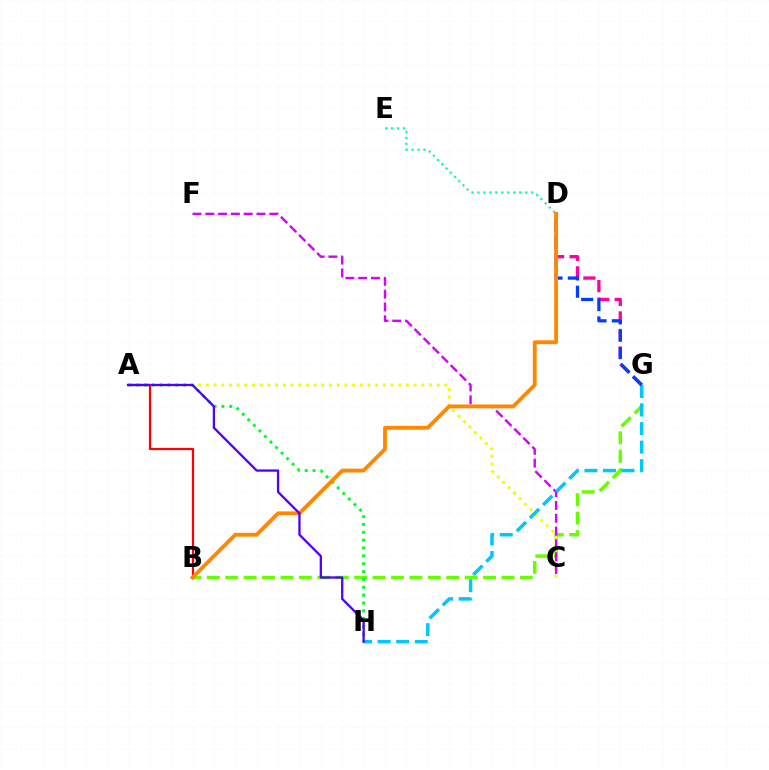{('D', 'E'): [{'color': '#00ffaf', 'line_style': 'dotted', 'thickness': 1.62}], ('B', 'G'): [{'color': '#66ff00', 'line_style': 'dashed', 'thickness': 2.5}], ('D', 'G'): [{'color': '#ff00a0', 'line_style': 'dashed', 'thickness': 2.39}, {'color': '#003fff', 'line_style': 'dashed', 'thickness': 2.36}], ('A', 'C'): [{'color': '#eeff00', 'line_style': 'dotted', 'thickness': 2.09}], ('C', 'F'): [{'color': '#d600ff', 'line_style': 'dashed', 'thickness': 1.74}], ('G', 'H'): [{'color': '#00c7ff', 'line_style': 'dashed', 'thickness': 2.52}], ('A', 'H'): [{'color': '#00ff27', 'line_style': 'dotted', 'thickness': 2.13}, {'color': '#4f00ff', 'line_style': 'solid', 'thickness': 1.65}], ('A', 'B'): [{'color': '#ff0000', 'line_style': 'solid', 'thickness': 1.6}], ('B', 'D'): [{'color': '#ff8800', 'line_style': 'solid', 'thickness': 2.77}]}